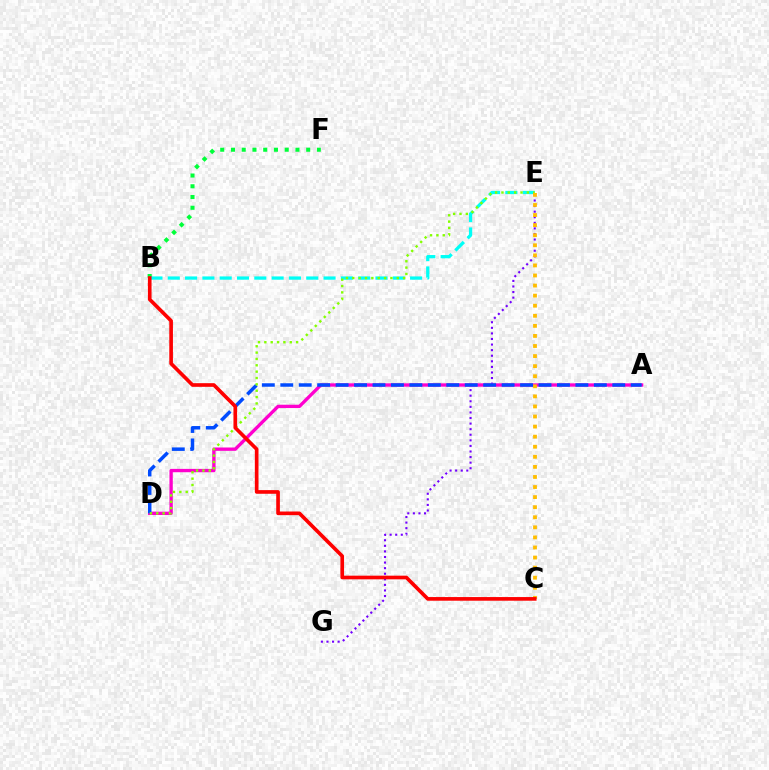{('B', 'F'): [{'color': '#00ff39', 'line_style': 'dotted', 'thickness': 2.92}], ('E', 'G'): [{'color': '#7200ff', 'line_style': 'dotted', 'thickness': 1.52}], ('B', 'E'): [{'color': '#00fff6', 'line_style': 'dashed', 'thickness': 2.35}], ('A', 'D'): [{'color': '#ff00cf', 'line_style': 'solid', 'thickness': 2.41}, {'color': '#004bff', 'line_style': 'dashed', 'thickness': 2.51}], ('D', 'E'): [{'color': '#84ff00', 'line_style': 'dotted', 'thickness': 1.73}], ('C', 'E'): [{'color': '#ffbd00', 'line_style': 'dotted', 'thickness': 2.74}], ('B', 'C'): [{'color': '#ff0000', 'line_style': 'solid', 'thickness': 2.63}]}